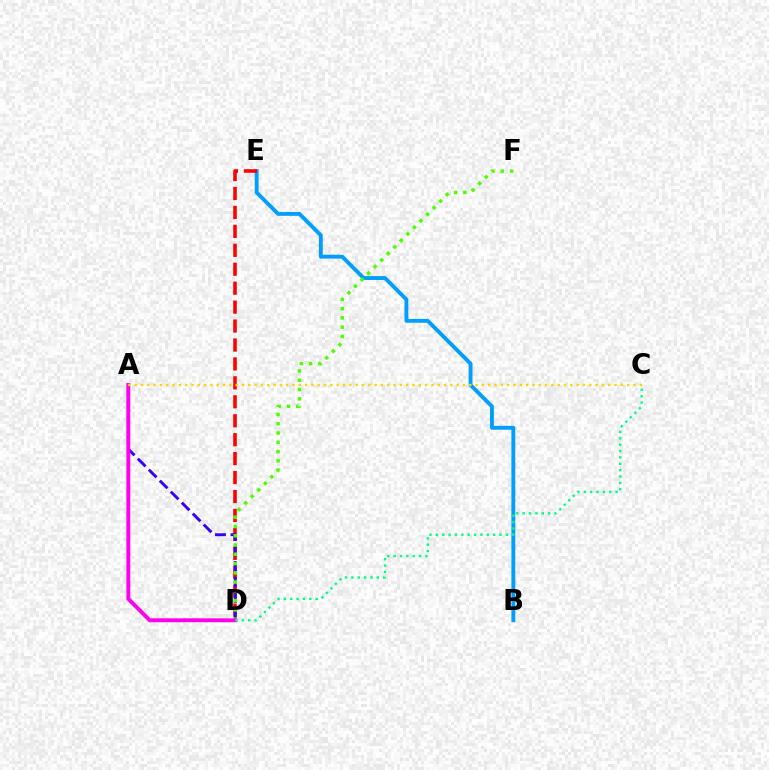{('B', 'E'): [{'color': '#009eff', 'line_style': 'solid', 'thickness': 2.79}], ('D', 'E'): [{'color': '#ff0000', 'line_style': 'dashed', 'thickness': 2.57}], ('A', 'D'): [{'color': '#3700ff', 'line_style': 'dashed', 'thickness': 2.11}, {'color': '#ff00ed', 'line_style': 'solid', 'thickness': 2.8}], ('D', 'F'): [{'color': '#4fff00', 'line_style': 'dotted', 'thickness': 2.52}], ('C', 'D'): [{'color': '#00ff86', 'line_style': 'dotted', 'thickness': 1.73}], ('A', 'C'): [{'color': '#ffd500', 'line_style': 'dotted', 'thickness': 1.72}]}